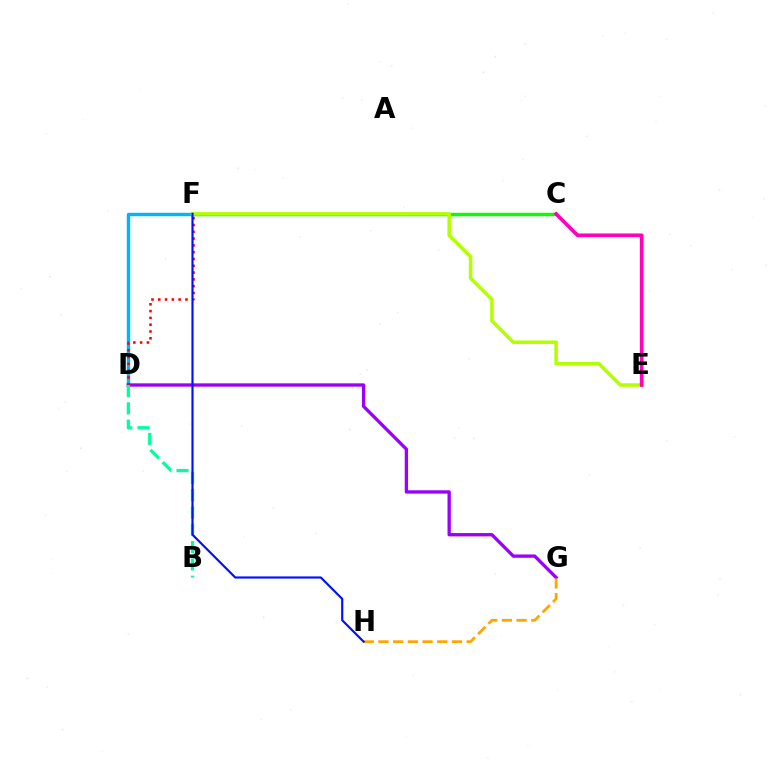{('D', 'F'): [{'color': '#00b5ff', 'line_style': 'solid', 'thickness': 2.46}, {'color': '#ff0000', 'line_style': 'dotted', 'thickness': 1.85}], ('D', 'G'): [{'color': '#9b00ff', 'line_style': 'solid', 'thickness': 2.39}], ('C', 'F'): [{'color': '#08ff00', 'line_style': 'solid', 'thickness': 2.47}], ('G', 'H'): [{'color': '#ffa500', 'line_style': 'dashed', 'thickness': 2.0}], ('B', 'D'): [{'color': '#00ff9d', 'line_style': 'dashed', 'thickness': 2.35}], ('E', 'F'): [{'color': '#b3ff00', 'line_style': 'solid', 'thickness': 2.54}], ('F', 'H'): [{'color': '#0010ff', 'line_style': 'solid', 'thickness': 1.54}], ('C', 'E'): [{'color': '#ff00bd', 'line_style': 'solid', 'thickness': 2.62}]}